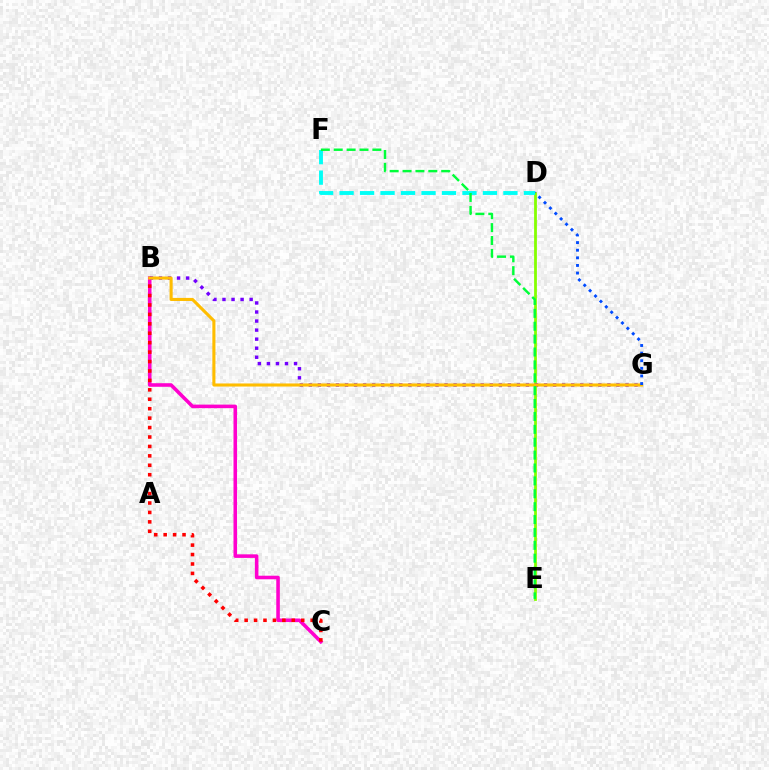{('B', 'C'): [{'color': '#ff00cf', 'line_style': 'solid', 'thickness': 2.57}, {'color': '#ff0000', 'line_style': 'dotted', 'thickness': 2.56}], ('D', 'E'): [{'color': '#84ff00', 'line_style': 'solid', 'thickness': 2.0}], ('B', 'G'): [{'color': '#7200ff', 'line_style': 'dotted', 'thickness': 2.46}, {'color': '#ffbd00', 'line_style': 'solid', 'thickness': 2.22}], ('D', 'G'): [{'color': '#004bff', 'line_style': 'dotted', 'thickness': 2.07}], ('D', 'F'): [{'color': '#00fff6', 'line_style': 'dashed', 'thickness': 2.78}], ('E', 'F'): [{'color': '#00ff39', 'line_style': 'dashed', 'thickness': 1.75}]}